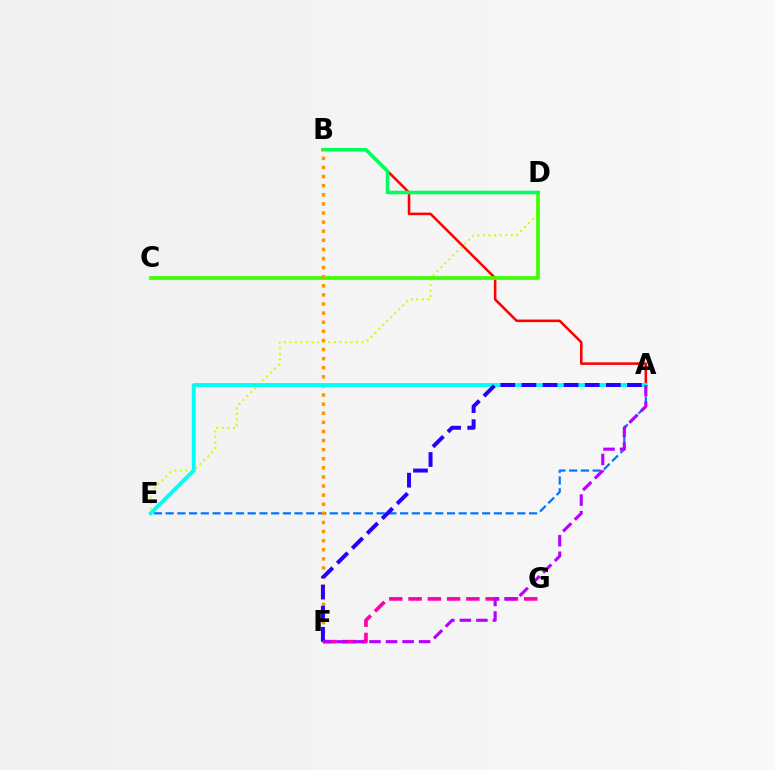{('A', 'B'): [{'color': '#ff0000', 'line_style': 'solid', 'thickness': 1.84}], ('D', 'E'): [{'color': '#d1ff00', 'line_style': 'dotted', 'thickness': 1.51}], ('C', 'D'): [{'color': '#3dff00', 'line_style': 'solid', 'thickness': 2.67}], ('B', 'D'): [{'color': '#00ff5c', 'line_style': 'solid', 'thickness': 2.56}], ('A', 'E'): [{'color': '#0074ff', 'line_style': 'dashed', 'thickness': 1.59}, {'color': '#00fff6', 'line_style': 'solid', 'thickness': 2.8}], ('B', 'F'): [{'color': '#ff9400', 'line_style': 'dotted', 'thickness': 2.47}], ('F', 'G'): [{'color': '#ff00ac', 'line_style': 'dashed', 'thickness': 2.62}], ('A', 'F'): [{'color': '#2500ff', 'line_style': 'dashed', 'thickness': 2.87}, {'color': '#b900ff', 'line_style': 'dashed', 'thickness': 2.25}]}